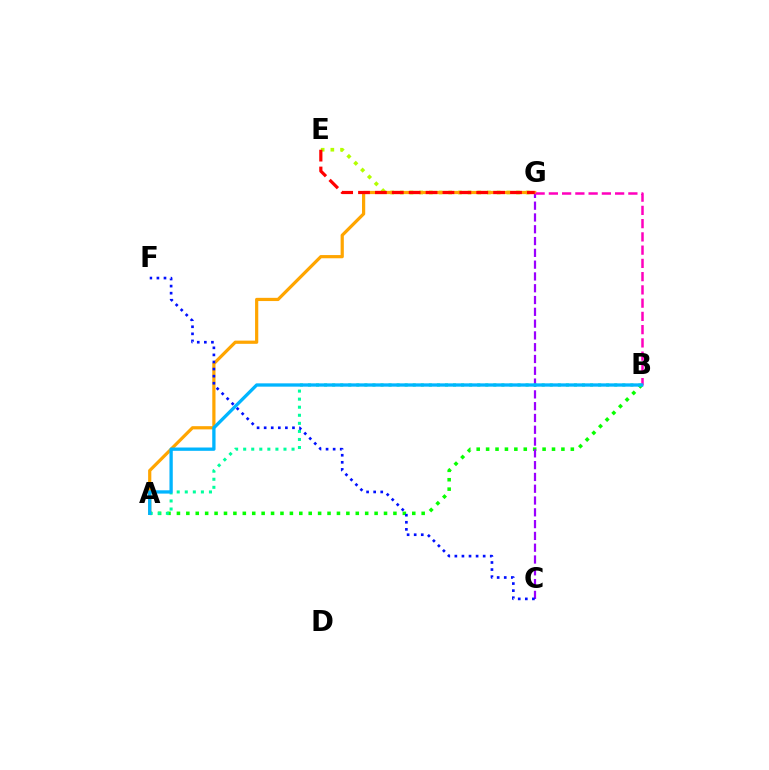{('E', 'G'): [{'color': '#b3ff00', 'line_style': 'dotted', 'thickness': 2.63}, {'color': '#ff0000', 'line_style': 'dashed', 'thickness': 2.29}], ('A', 'B'): [{'color': '#08ff00', 'line_style': 'dotted', 'thickness': 2.56}, {'color': '#00ff9d', 'line_style': 'dotted', 'thickness': 2.19}, {'color': '#00b5ff', 'line_style': 'solid', 'thickness': 2.38}], ('C', 'G'): [{'color': '#9b00ff', 'line_style': 'dashed', 'thickness': 1.6}], ('A', 'G'): [{'color': '#ffa500', 'line_style': 'solid', 'thickness': 2.31}], ('B', 'G'): [{'color': '#ff00bd', 'line_style': 'dashed', 'thickness': 1.8}], ('C', 'F'): [{'color': '#0010ff', 'line_style': 'dotted', 'thickness': 1.92}]}